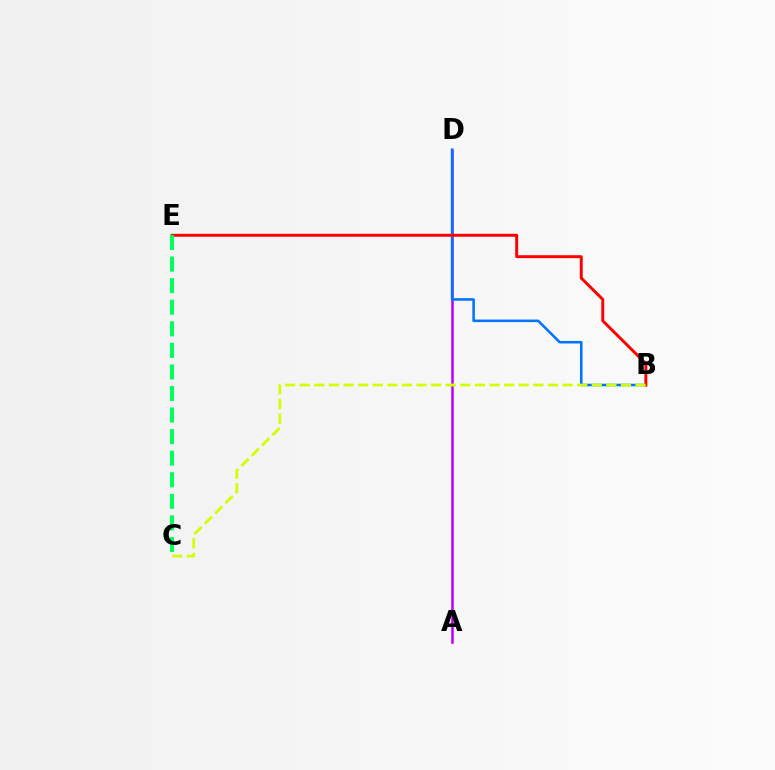{('A', 'D'): [{'color': '#b900ff', 'line_style': 'solid', 'thickness': 1.8}], ('B', 'D'): [{'color': '#0074ff', 'line_style': 'solid', 'thickness': 1.84}], ('B', 'E'): [{'color': '#ff0000', 'line_style': 'solid', 'thickness': 2.12}], ('B', 'C'): [{'color': '#d1ff00', 'line_style': 'dashed', 'thickness': 1.98}], ('C', 'E'): [{'color': '#00ff5c', 'line_style': 'dashed', 'thickness': 2.93}]}